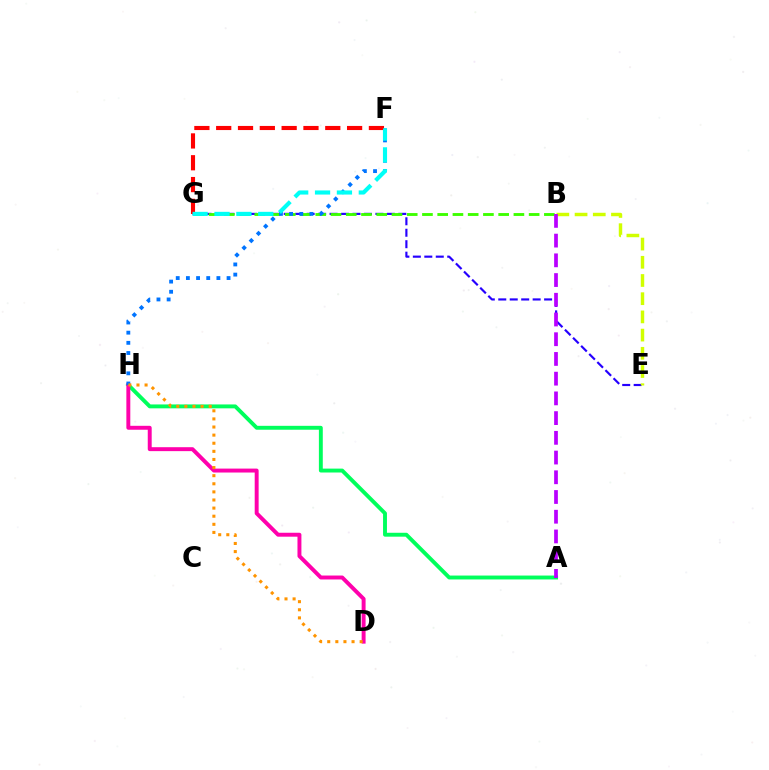{('A', 'H'): [{'color': '#00ff5c', 'line_style': 'solid', 'thickness': 2.8}], ('E', 'G'): [{'color': '#2500ff', 'line_style': 'dashed', 'thickness': 1.56}], ('D', 'H'): [{'color': '#ff00ac', 'line_style': 'solid', 'thickness': 2.83}, {'color': '#ff9400', 'line_style': 'dotted', 'thickness': 2.2}], ('B', 'G'): [{'color': '#3dff00', 'line_style': 'dashed', 'thickness': 2.07}], ('F', 'H'): [{'color': '#0074ff', 'line_style': 'dotted', 'thickness': 2.76}], ('F', 'G'): [{'color': '#ff0000', 'line_style': 'dashed', 'thickness': 2.96}, {'color': '#00fff6', 'line_style': 'dashed', 'thickness': 2.97}], ('B', 'E'): [{'color': '#d1ff00', 'line_style': 'dashed', 'thickness': 2.47}], ('A', 'B'): [{'color': '#b900ff', 'line_style': 'dashed', 'thickness': 2.68}]}